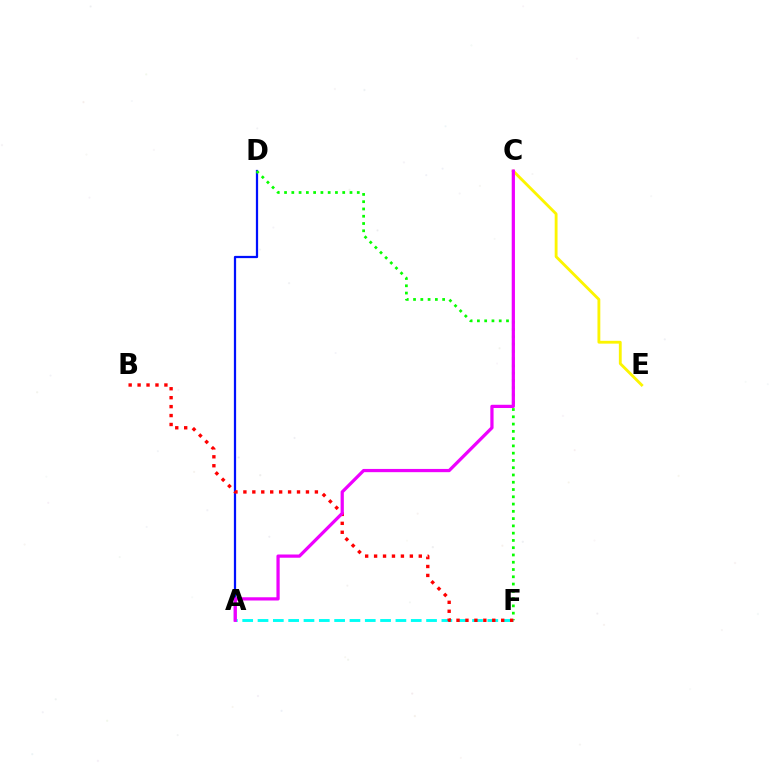{('A', 'D'): [{'color': '#0010ff', 'line_style': 'solid', 'thickness': 1.61}], ('D', 'F'): [{'color': '#08ff00', 'line_style': 'dotted', 'thickness': 1.98}], ('A', 'F'): [{'color': '#00fff6', 'line_style': 'dashed', 'thickness': 2.08}], ('B', 'F'): [{'color': '#ff0000', 'line_style': 'dotted', 'thickness': 2.43}], ('C', 'E'): [{'color': '#fcf500', 'line_style': 'solid', 'thickness': 2.04}], ('A', 'C'): [{'color': '#ee00ff', 'line_style': 'solid', 'thickness': 2.33}]}